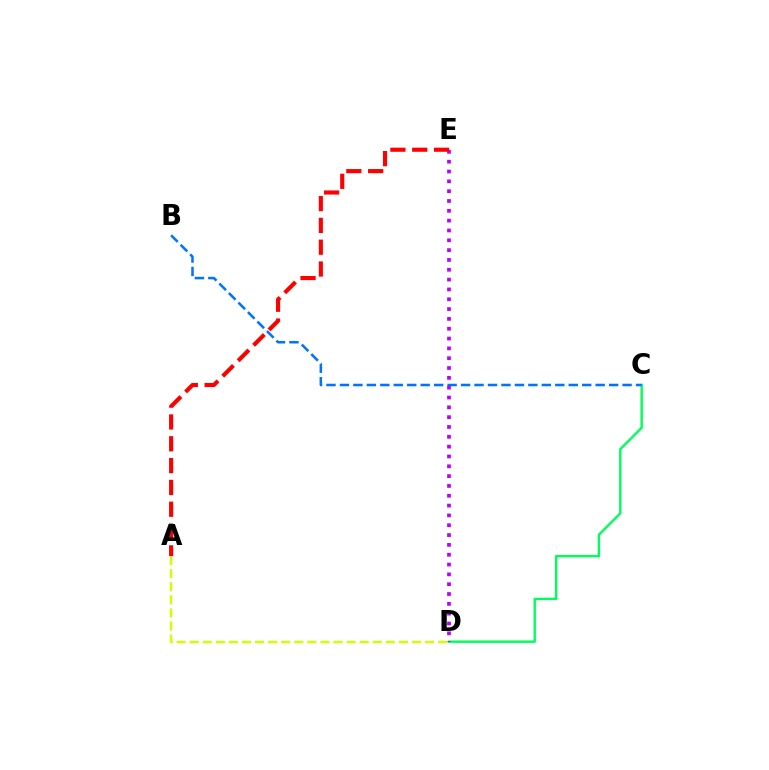{('C', 'D'): [{'color': '#00ff5c', 'line_style': 'solid', 'thickness': 1.74}], ('B', 'C'): [{'color': '#0074ff', 'line_style': 'dashed', 'thickness': 1.83}], ('D', 'E'): [{'color': '#b900ff', 'line_style': 'dotted', 'thickness': 2.67}], ('A', 'E'): [{'color': '#ff0000', 'line_style': 'dashed', 'thickness': 2.96}], ('A', 'D'): [{'color': '#d1ff00', 'line_style': 'dashed', 'thickness': 1.78}]}